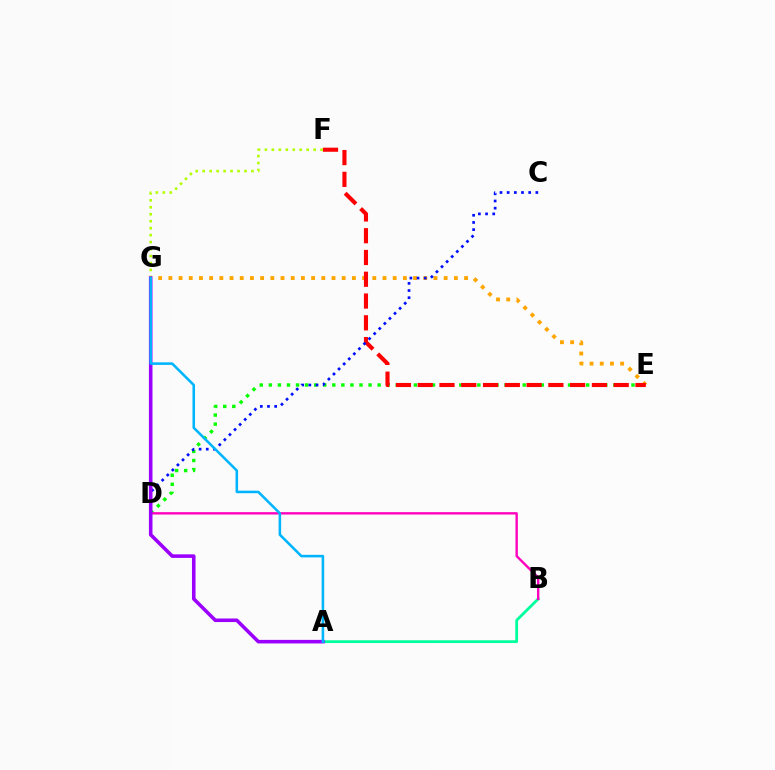{('A', 'B'): [{'color': '#00ff9d', 'line_style': 'solid', 'thickness': 2.01}], ('D', 'E'): [{'color': '#08ff00', 'line_style': 'dotted', 'thickness': 2.46}], ('E', 'G'): [{'color': '#ffa500', 'line_style': 'dotted', 'thickness': 2.77}], ('E', 'F'): [{'color': '#ff0000', 'line_style': 'dashed', 'thickness': 2.96}], ('C', 'D'): [{'color': '#0010ff', 'line_style': 'dotted', 'thickness': 1.95}], ('B', 'D'): [{'color': '#ff00bd', 'line_style': 'solid', 'thickness': 1.71}], ('F', 'G'): [{'color': '#b3ff00', 'line_style': 'dotted', 'thickness': 1.89}], ('A', 'G'): [{'color': '#9b00ff', 'line_style': 'solid', 'thickness': 2.57}, {'color': '#00b5ff', 'line_style': 'solid', 'thickness': 1.84}]}